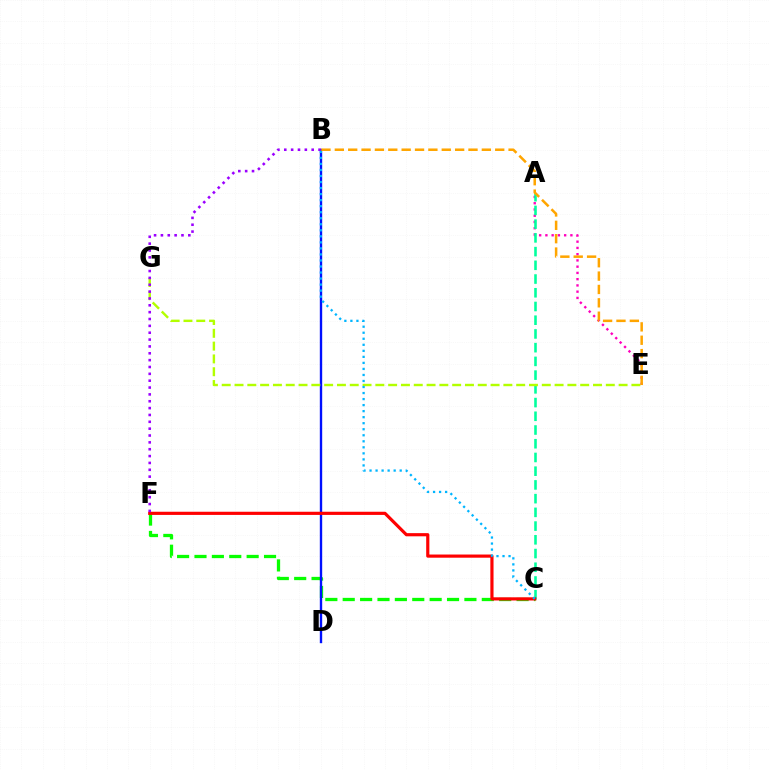{('A', 'E'): [{'color': '#ff00bd', 'line_style': 'dotted', 'thickness': 1.7}], ('C', 'F'): [{'color': '#08ff00', 'line_style': 'dashed', 'thickness': 2.36}, {'color': '#ff0000', 'line_style': 'solid', 'thickness': 2.28}], ('A', 'C'): [{'color': '#00ff9d', 'line_style': 'dashed', 'thickness': 1.86}], ('B', 'D'): [{'color': '#0010ff', 'line_style': 'solid', 'thickness': 1.71}], ('E', 'G'): [{'color': '#b3ff00', 'line_style': 'dashed', 'thickness': 1.74}], ('B', 'F'): [{'color': '#9b00ff', 'line_style': 'dotted', 'thickness': 1.86}], ('B', 'C'): [{'color': '#00b5ff', 'line_style': 'dotted', 'thickness': 1.64}], ('B', 'E'): [{'color': '#ffa500', 'line_style': 'dashed', 'thickness': 1.82}]}